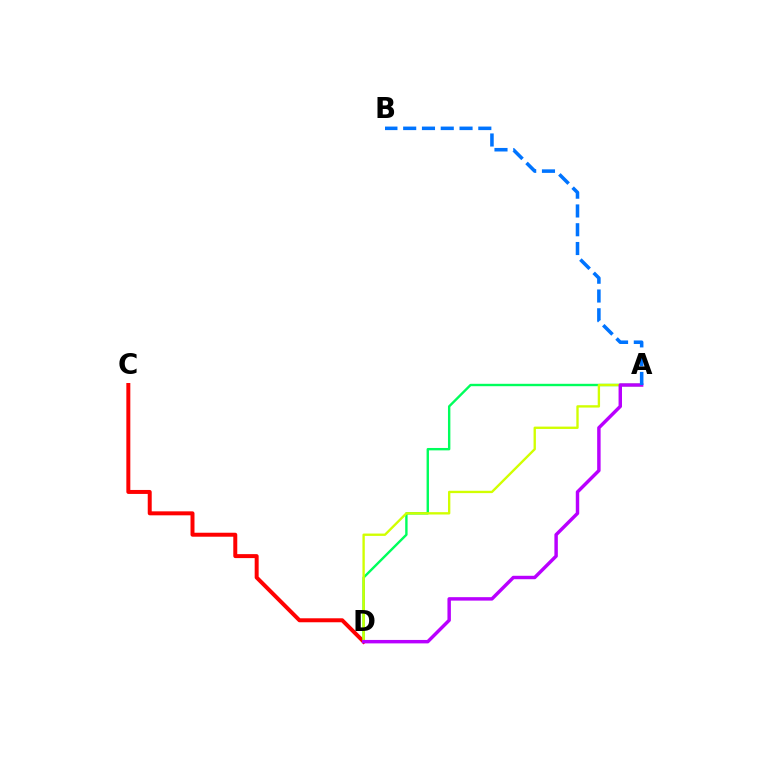{('C', 'D'): [{'color': '#ff0000', 'line_style': 'solid', 'thickness': 2.86}], ('A', 'D'): [{'color': '#00ff5c', 'line_style': 'solid', 'thickness': 1.72}, {'color': '#d1ff00', 'line_style': 'solid', 'thickness': 1.69}, {'color': '#b900ff', 'line_style': 'solid', 'thickness': 2.48}], ('A', 'B'): [{'color': '#0074ff', 'line_style': 'dashed', 'thickness': 2.55}]}